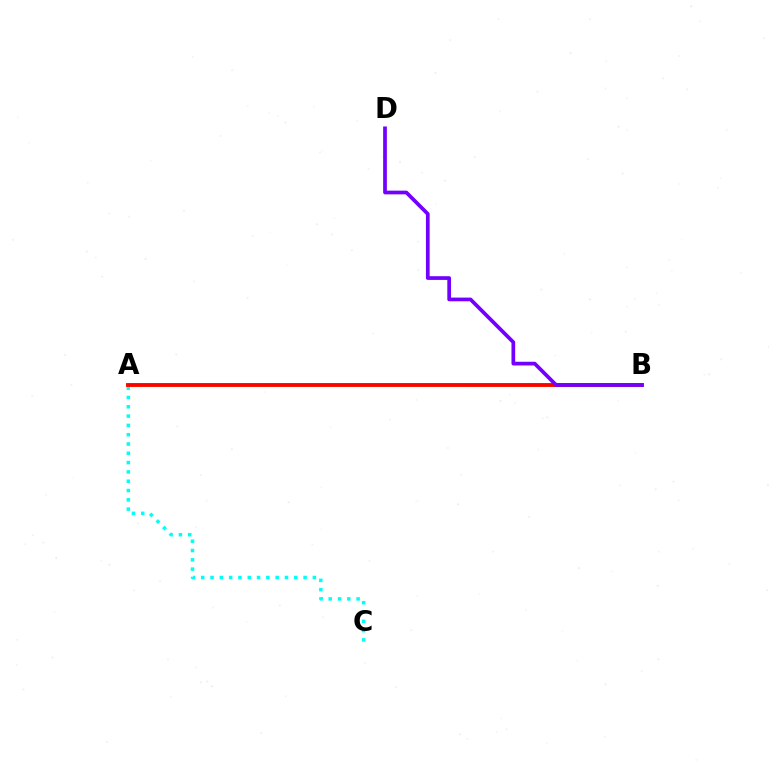{('A', 'B'): [{'color': '#84ff00', 'line_style': 'solid', 'thickness': 2.77}, {'color': '#ff0000', 'line_style': 'solid', 'thickness': 2.73}], ('A', 'C'): [{'color': '#00fff6', 'line_style': 'dotted', 'thickness': 2.53}], ('B', 'D'): [{'color': '#7200ff', 'line_style': 'solid', 'thickness': 2.68}]}